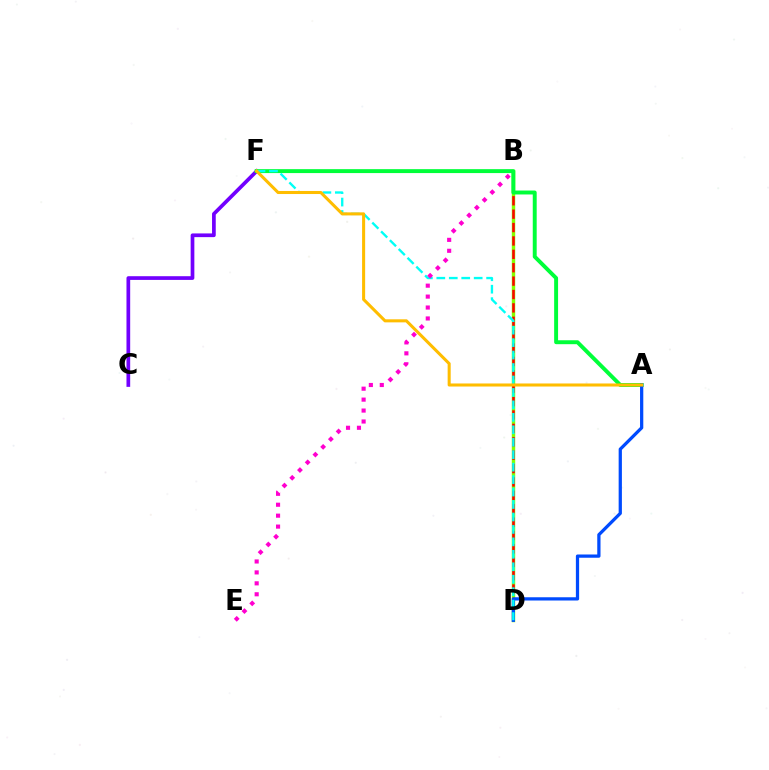{('C', 'F'): [{'color': '#7200ff', 'line_style': 'solid', 'thickness': 2.67}], ('B', 'D'): [{'color': '#84ff00', 'line_style': 'solid', 'thickness': 2.47}, {'color': '#ff0000', 'line_style': 'dashed', 'thickness': 1.82}], ('A', 'F'): [{'color': '#00ff39', 'line_style': 'solid', 'thickness': 2.83}, {'color': '#ffbd00', 'line_style': 'solid', 'thickness': 2.2}], ('A', 'D'): [{'color': '#004bff', 'line_style': 'solid', 'thickness': 2.34}], ('D', 'F'): [{'color': '#00fff6', 'line_style': 'dashed', 'thickness': 1.69}], ('B', 'E'): [{'color': '#ff00cf', 'line_style': 'dotted', 'thickness': 2.97}]}